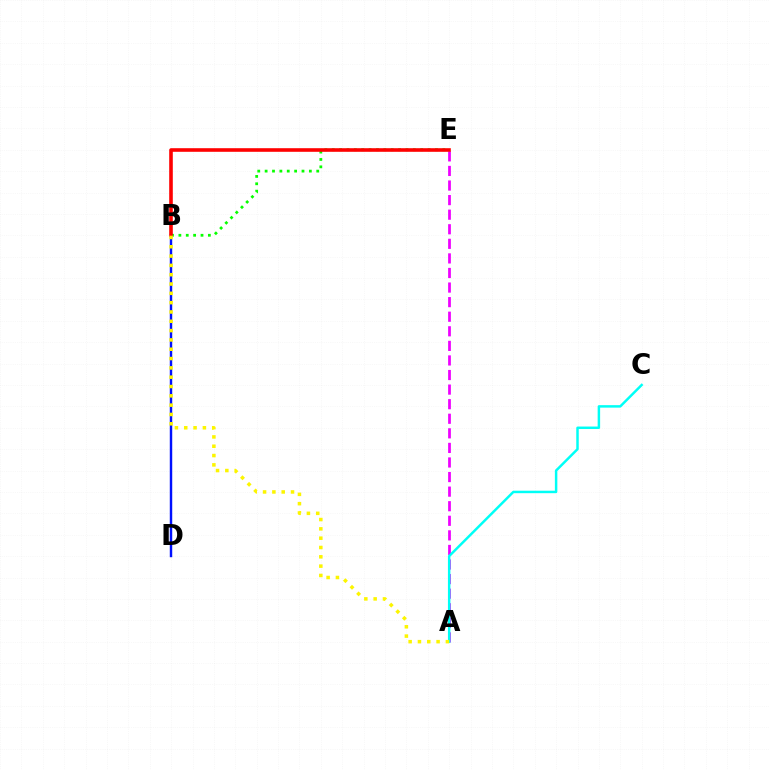{('A', 'E'): [{'color': '#ee00ff', 'line_style': 'dashed', 'thickness': 1.98}], ('B', 'D'): [{'color': '#0010ff', 'line_style': 'solid', 'thickness': 1.75}], ('A', 'C'): [{'color': '#00fff6', 'line_style': 'solid', 'thickness': 1.78}], ('B', 'E'): [{'color': '#08ff00', 'line_style': 'dotted', 'thickness': 2.0}, {'color': '#ff0000', 'line_style': 'solid', 'thickness': 2.59}], ('A', 'B'): [{'color': '#fcf500', 'line_style': 'dotted', 'thickness': 2.53}]}